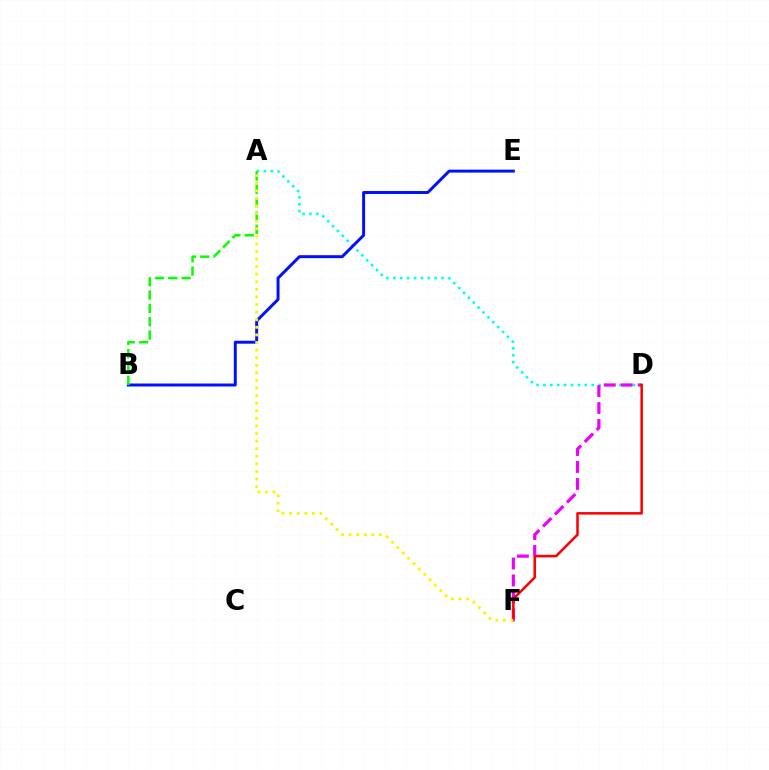{('A', 'D'): [{'color': '#00fff6', 'line_style': 'dotted', 'thickness': 1.87}], ('B', 'E'): [{'color': '#0010ff', 'line_style': 'solid', 'thickness': 2.13}], ('D', 'F'): [{'color': '#ee00ff', 'line_style': 'dashed', 'thickness': 2.3}, {'color': '#ff0000', 'line_style': 'solid', 'thickness': 1.81}], ('A', 'B'): [{'color': '#08ff00', 'line_style': 'dashed', 'thickness': 1.81}], ('A', 'F'): [{'color': '#fcf500', 'line_style': 'dotted', 'thickness': 2.06}]}